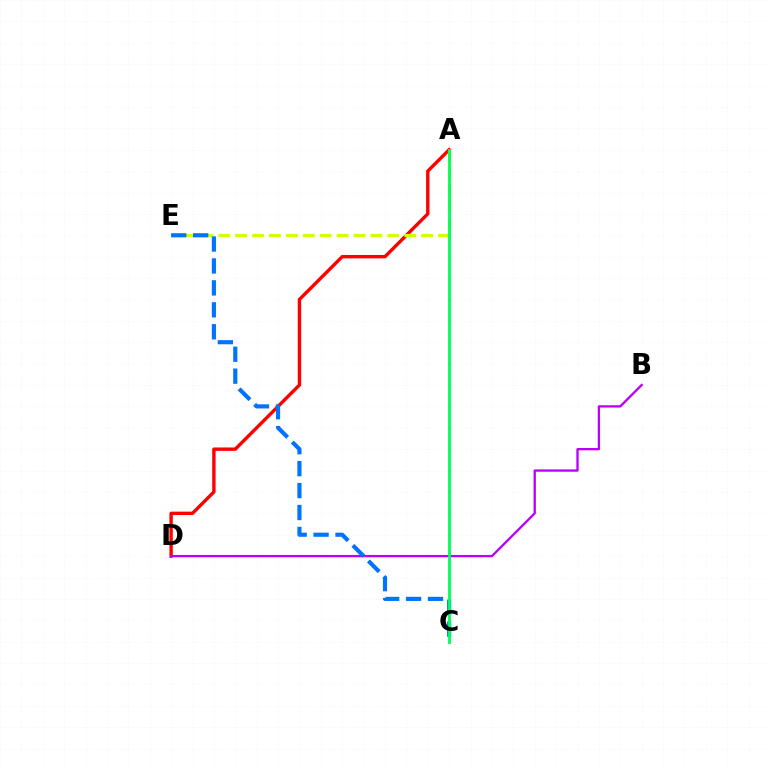{('A', 'D'): [{'color': '#ff0000', 'line_style': 'solid', 'thickness': 2.44}], ('A', 'E'): [{'color': '#d1ff00', 'line_style': 'dashed', 'thickness': 2.3}], ('B', 'D'): [{'color': '#b900ff', 'line_style': 'solid', 'thickness': 1.67}], ('C', 'E'): [{'color': '#0074ff', 'line_style': 'dashed', 'thickness': 2.98}], ('A', 'C'): [{'color': '#00ff5c', 'line_style': 'solid', 'thickness': 2.04}]}